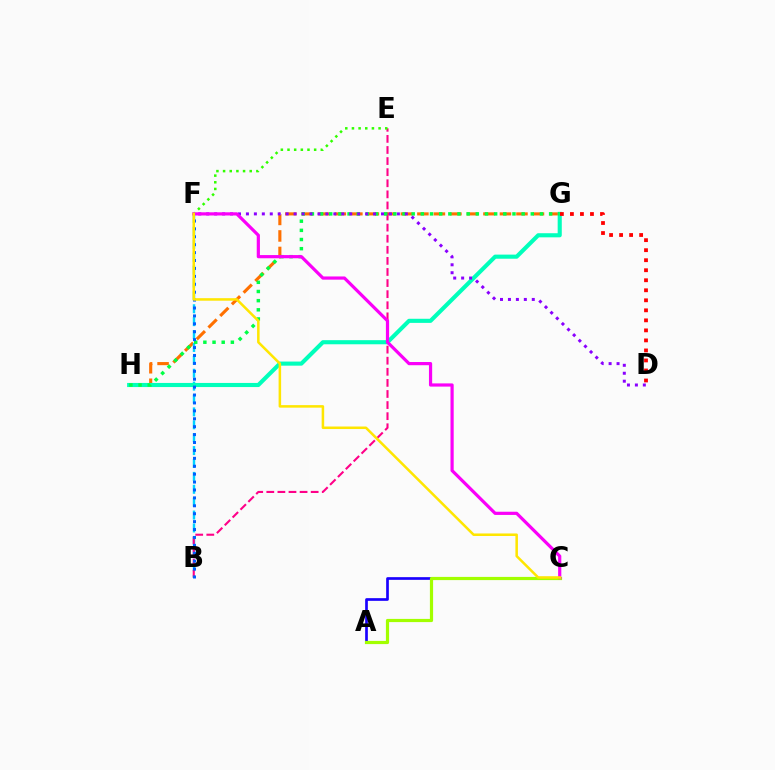{('G', 'H'): [{'color': '#ff7000', 'line_style': 'dashed', 'thickness': 2.24}, {'color': '#00ffbb', 'line_style': 'solid', 'thickness': 2.96}, {'color': '#00ff45', 'line_style': 'dotted', 'thickness': 2.49}], ('B', 'F'): [{'color': '#00d3ff', 'line_style': 'dashed', 'thickness': 1.75}, {'color': '#005dff', 'line_style': 'dotted', 'thickness': 2.15}], ('B', 'E'): [{'color': '#ff0088', 'line_style': 'dashed', 'thickness': 1.51}], ('E', 'F'): [{'color': '#31ff00', 'line_style': 'dotted', 'thickness': 1.81}], ('D', 'G'): [{'color': '#ff0000', 'line_style': 'dotted', 'thickness': 2.72}], ('A', 'C'): [{'color': '#1900ff', 'line_style': 'solid', 'thickness': 1.93}, {'color': '#a2ff00', 'line_style': 'solid', 'thickness': 2.3}], ('D', 'F'): [{'color': '#8a00ff', 'line_style': 'dotted', 'thickness': 2.16}], ('C', 'F'): [{'color': '#fa00f9', 'line_style': 'solid', 'thickness': 2.3}, {'color': '#ffe600', 'line_style': 'solid', 'thickness': 1.82}]}